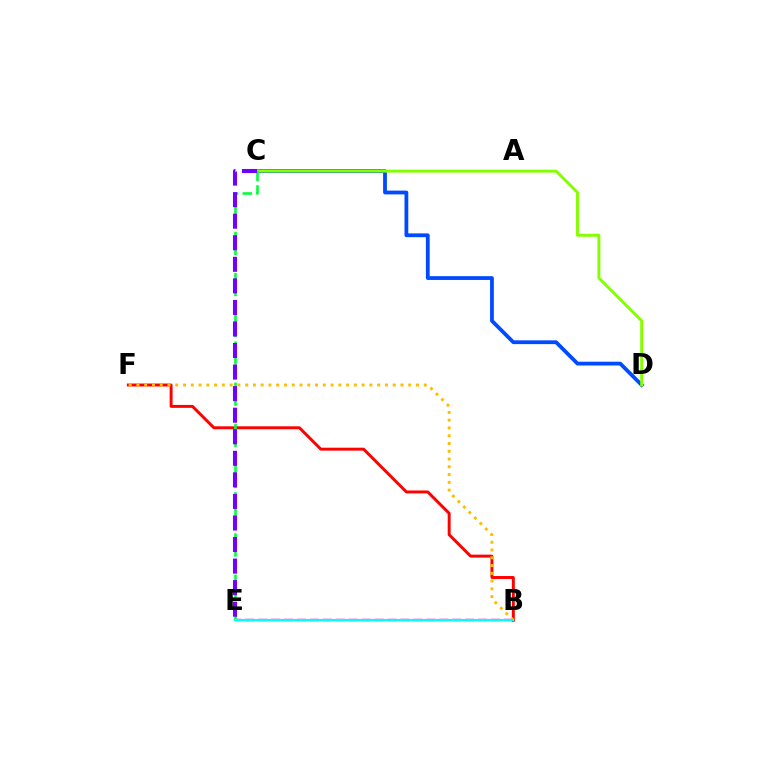{('B', 'F'): [{'color': '#ff0000', 'line_style': 'solid', 'thickness': 2.12}, {'color': '#ffbd00', 'line_style': 'dotted', 'thickness': 2.11}], ('B', 'E'): [{'color': '#ff00cf', 'line_style': 'dashed', 'thickness': 1.76}, {'color': '#00fff6', 'line_style': 'solid', 'thickness': 1.52}], ('C', 'D'): [{'color': '#004bff', 'line_style': 'solid', 'thickness': 2.73}, {'color': '#84ff00', 'line_style': 'solid', 'thickness': 2.11}], ('C', 'E'): [{'color': '#00ff39', 'line_style': 'dashed', 'thickness': 1.86}, {'color': '#7200ff', 'line_style': 'dashed', 'thickness': 2.93}]}